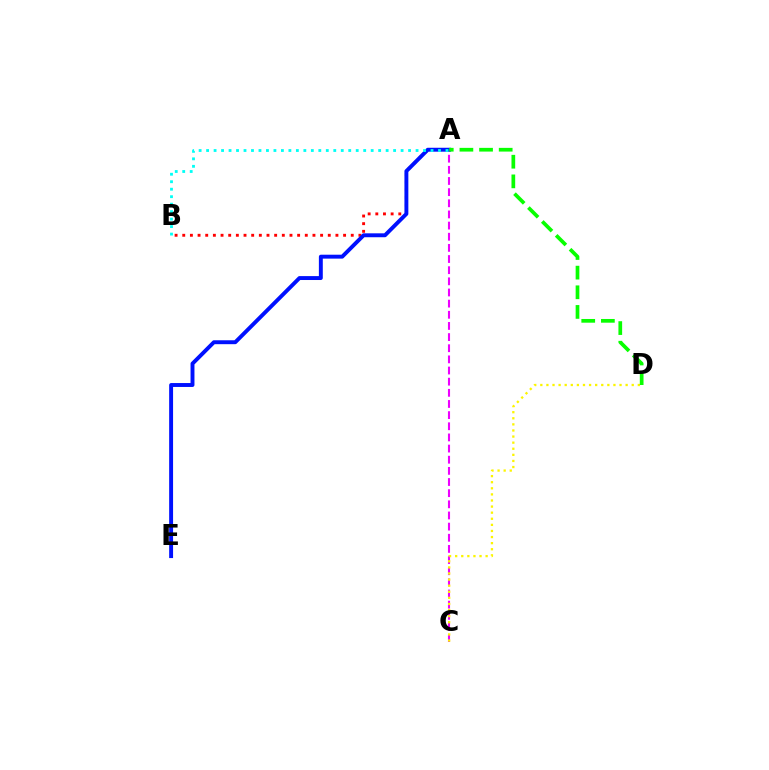{('A', 'B'): [{'color': '#ff0000', 'line_style': 'dotted', 'thickness': 2.08}, {'color': '#00fff6', 'line_style': 'dotted', 'thickness': 2.03}], ('A', 'C'): [{'color': '#ee00ff', 'line_style': 'dashed', 'thickness': 1.51}], ('A', 'E'): [{'color': '#0010ff', 'line_style': 'solid', 'thickness': 2.82}], ('C', 'D'): [{'color': '#fcf500', 'line_style': 'dotted', 'thickness': 1.66}], ('A', 'D'): [{'color': '#08ff00', 'line_style': 'dashed', 'thickness': 2.67}]}